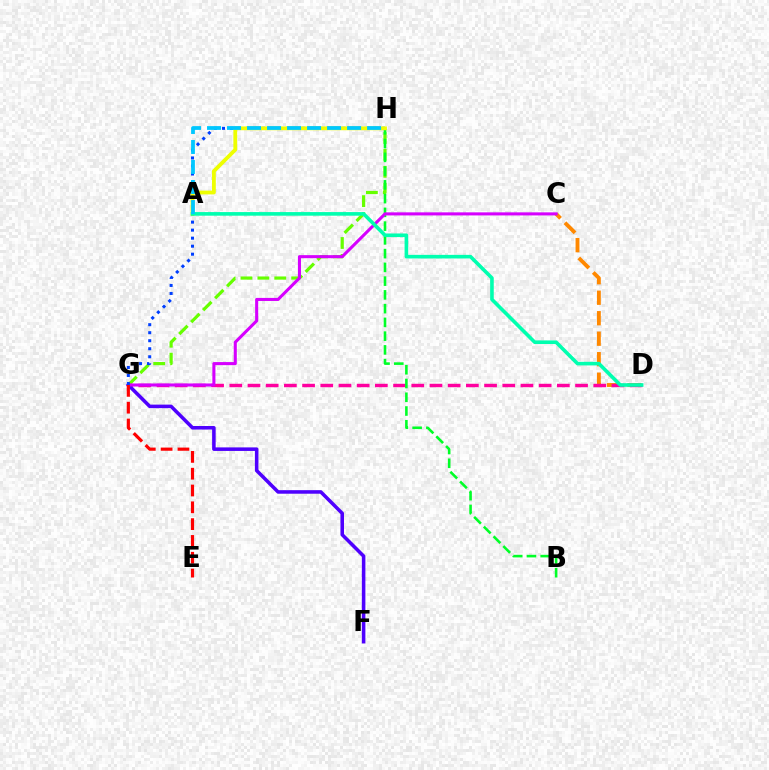{('C', 'D'): [{'color': '#ff8800', 'line_style': 'dashed', 'thickness': 2.78}], ('G', 'H'): [{'color': '#66ff00', 'line_style': 'dashed', 'thickness': 2.3}, {'color': '#003fff', 'line_style': 'dotted', 'thickness': 2.18}], ('D', 'G'): [{'color': '#ff00a0', 'line_style': 'dashed', 'thickness': 2.47}], ('F', 'G'): [{'color': '#4f00ff', 'line_style': 'solid', 'thickness': 2.55}], ('B', 'H'): [{'color': '#00ff27', 'line_style': 'dashed', 'thickness': 1.87}], ('C', 'G'): [{'color': '#d600ff', 'line_style': 'solid', 'thickness': 2.21}], ('A', 'H'): [{'color': '#eeff00', 'line_style': 'solid', 'thickness': 2.74}, {'color': '#00c7ff', 'line_style': 'dashed', 'thickness': 2.72}], ('A', 'D'): [{'color': '#00ffaf', 'line_style': 'solid', 'thickness': 2.6}], ('E', 'G'): [{'color': '#ff0000', 'line_style': 'dashed', 'thickness': 2.28}]}